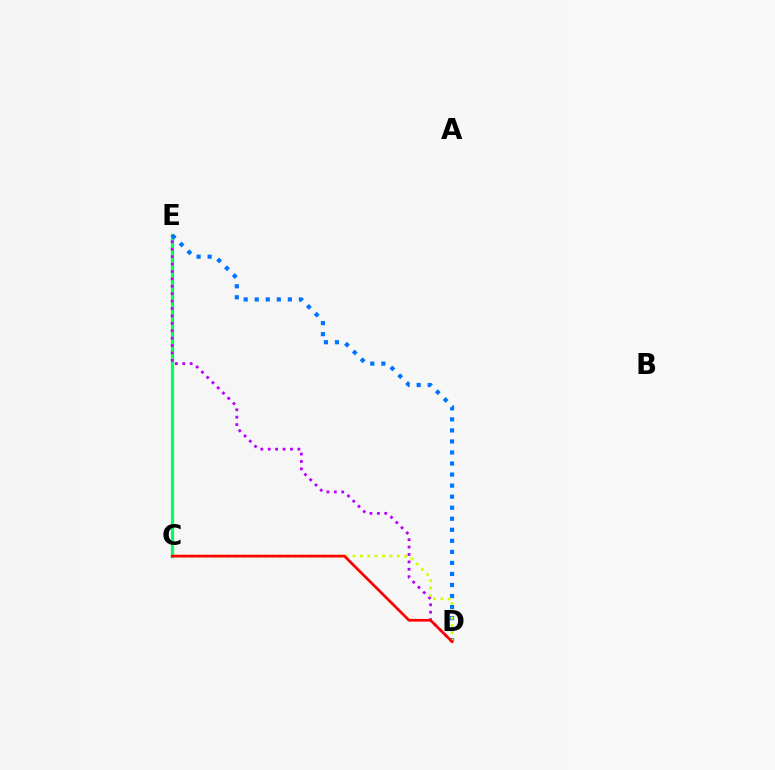{('C', 'E'): [{'color': '#00ff5c', 'line_style': 'solid', 'thickness': 2.32}], ('D', 'E'): [{'color': '#0074ff', 'line_style': 'dotted', 'thickness': 3.0}, {'color': '#b900ff', 'line_style': 'dotted', 'thickness': 2.01}], ('C', 'D'): [{'color': '#d1ff00', 'line_style': 'dotted', 'thickness': 2.0}, {'color': '#ff0000', 'line_style': 'solid', 'thickness': 1.94}]}